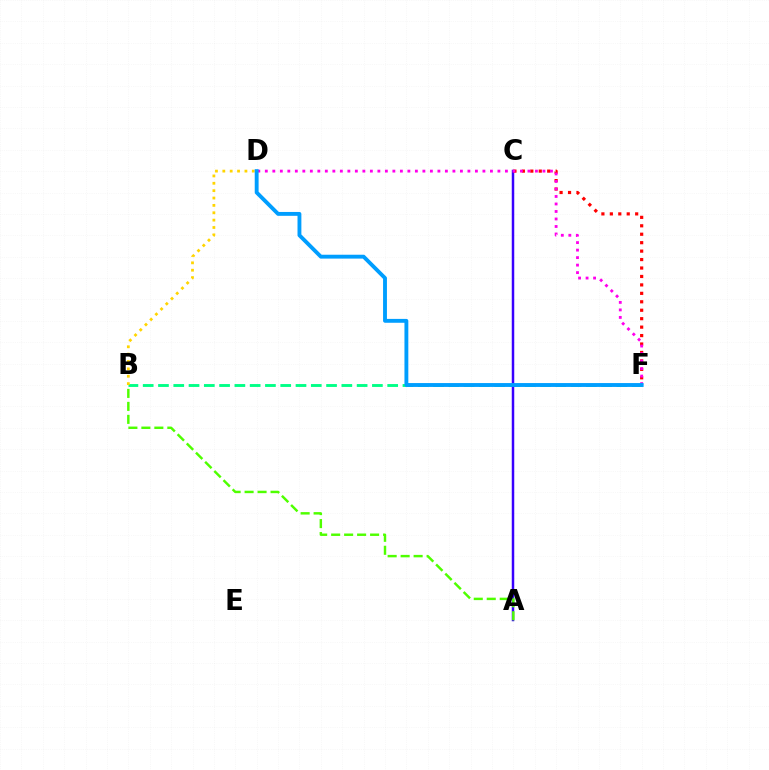{('B', 'F'): [{'color': '#00ff86', 'line_style': 'dashed', 'thickness': 2.08}], ('A', 'C'): [{'color': '#3700ff', 'line_style': 'solid', 'thickness': 1.79}], ('C', 'F'): [{'color': '#ff0000', 'line_style': 'dotted', 'thickness': 2.29}], ('A', 'B'): [{'color': '#4fff00', 'line_style': 'dashed', 'thickness': 1.76}], ('D', 'F'): [{'color': '#ff00ed', 'line_style': 'dotted', 'thickness': 2.04}, {'color': '#009eff', 'line_style': 'solid', 'thickness': 2.79}], ('B', 'D'): [{'color': '#ffd500', 'line_style': 'dotted', 'thickness': 2.0}]}